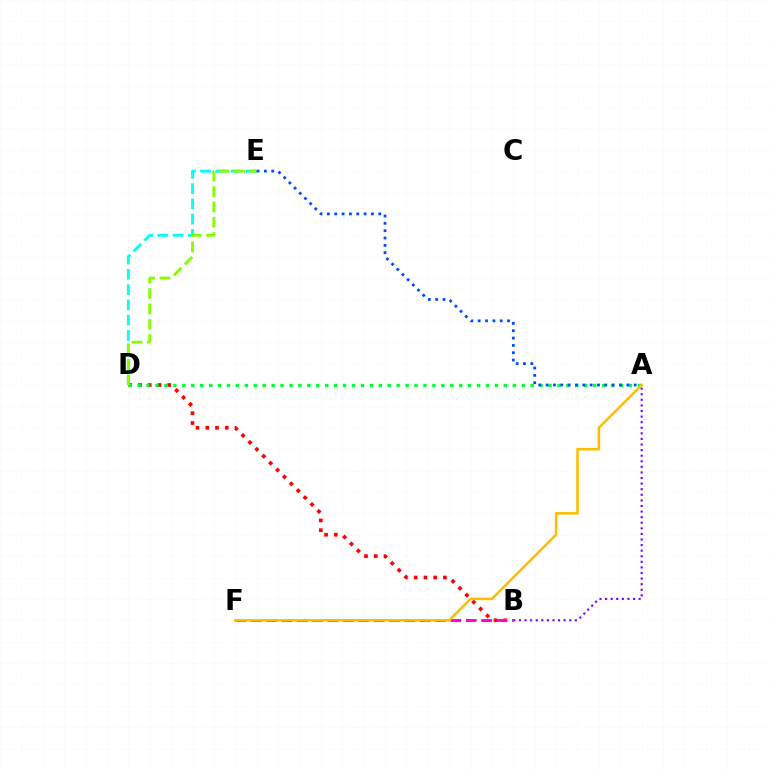{('A', 'B'): [{'color': '#7200ff', 'line_style': 'dotted', 'thickness': 1.52}], ('D', 'E'): [{'color': '#00fff6', 'line_style': 'dashed', 'thickness': 2.07}, {'color': '#84ff00', 'line_style': 'dashed', 'thickness': 2.09}], ('B', 'D'): [{'color': '#ff0000', 'line_style': 'dotted', 'thickness': 2.65}], ('A', 'D'): [{'color': '#00ff39', 'line_style': 'dotted', 'thickness': 2.43}], ('B', 'F'): [{'color': '#ff00cf', 'line_style': 'dashed', 'thickness': 2.09}], ('A', 'E'): [{'color': '#004bff', 'line_style': 'dotted', 'thickness': 1.99}], ('A', 'F'): [{'color': '#ffbd00', 'line_style': 'solid', 'thickness': 1.84}]}